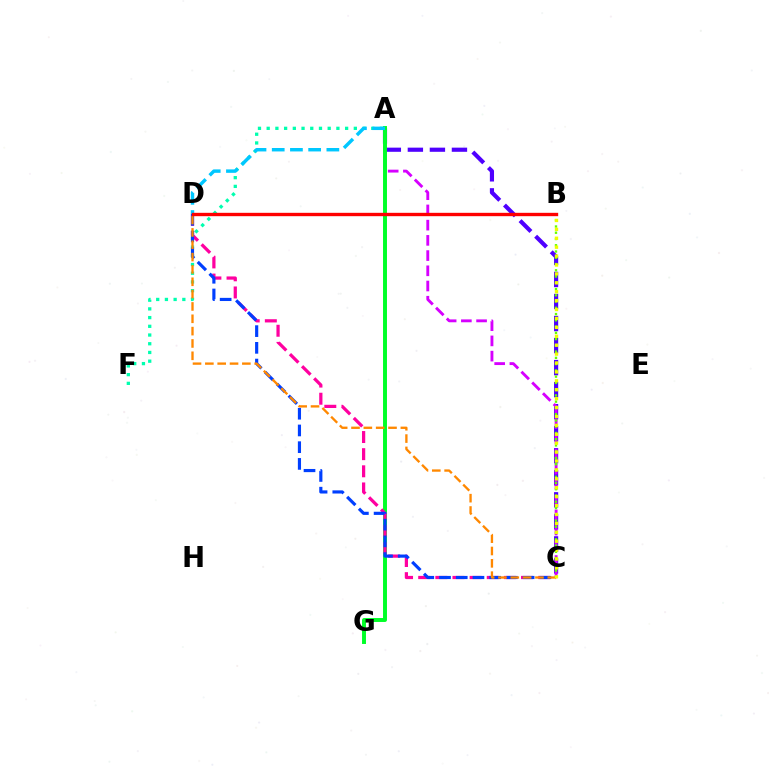{('A', 'C'): [{'color': '#4f00ff', 'line_style': 'dashed', 'thickness': 2.99}, {'color': '#d600ff', 'line_style': 'dashed', 'thickness': 2.07}], ('A', 'F'): [{'color': '#00ffaf', 'line_style': 'dotted', 'thickness': 2.37}], ('A', 'G'): [{'color': '#00ff27', 'line_style': 'solid', 'thickness': 2.84}], ('C', 'D'): [{'color': '#ff00a0', 'line_style': 'dashed', 'thickness': 2.33}, {'color': '#003fff', 'line_style': 'dashed', 'thickness': 2.27}, {'color': '#ff8800', 'line_style': 'dashed', 'thickness': 1.68}], ('A', 'D'): [{'color': '#00c7ff', 'line_style': 'dashed', 'thickness': 2.47}], ('B', 'C'): [{'color': '#66ff00', 'line_style': 'dotted', 'thickness': 1.7}, {'color': '#eeff00', 'line_style': 'dotted', 'thickness': 2.42}], ('B', 'D'): [{'color': '#ff0000', 'line_style': 'solid', 'thickness': 2.42}]}